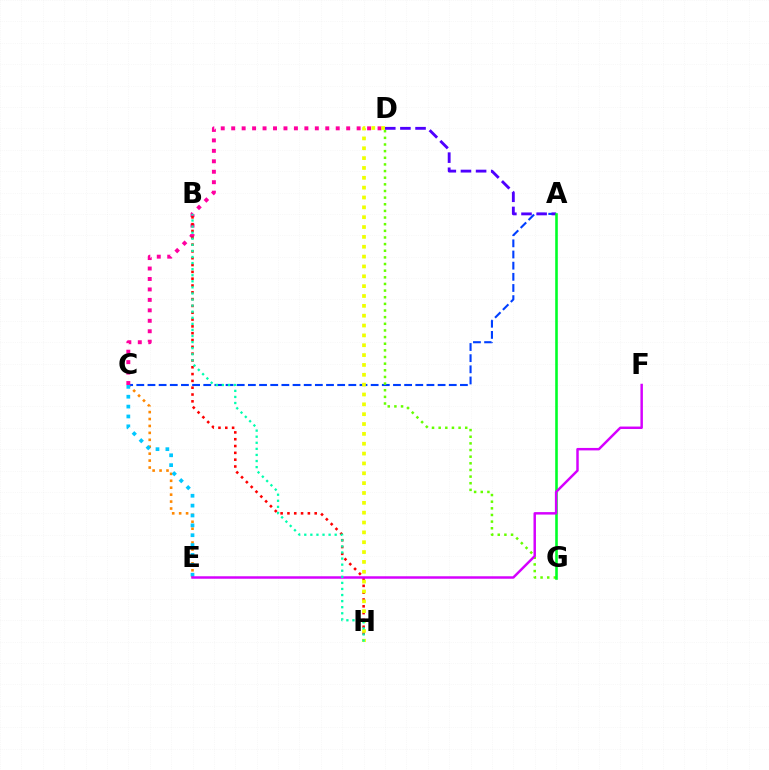{('C', 'E'): [{'color': '#ff8800', 'line_style': 'dotted', 'thickness': 1.88}, {'color': '#00c7ff', 'line_style': 'dotted', 'thickness': 2.68}], ('A', 'C'): [{'color': '#003fff', 'line_style': 'dashed', 'thickness': 1.52}], ('C', 'D'): [{'color': '#ff00a0', 'line_style': 'dotted', 'thickness': 2.84}], ('B', 'H'): [{'color': '#ff0000', 'line_style': 'dotted', 'thickness': 1.85}, {'color': '#00ffaf', 'line_style': 'dotted', 'thickness': 1.65}], ('D', 'H'): [{'color': '#eeff00', 'line_style': 'dotted', 'thickness': 2.68}], ('D', 'G'): [{'color': '#66ff00', 'line_style': 'dotted', 'thickness': 1.8}], ('A', 'D'): [{'color': '#4f00ff', 'line_style': 'dashed', 'thickness': 2.06}], ('A', 'G'): [{'color': '#00ff27', 'line_style': 'solid', 'thickness': 1.87}], ('E', 'F'): [{'color': '#d600ff', 'line_style': 'solid', 'thickness': 1.77}]}